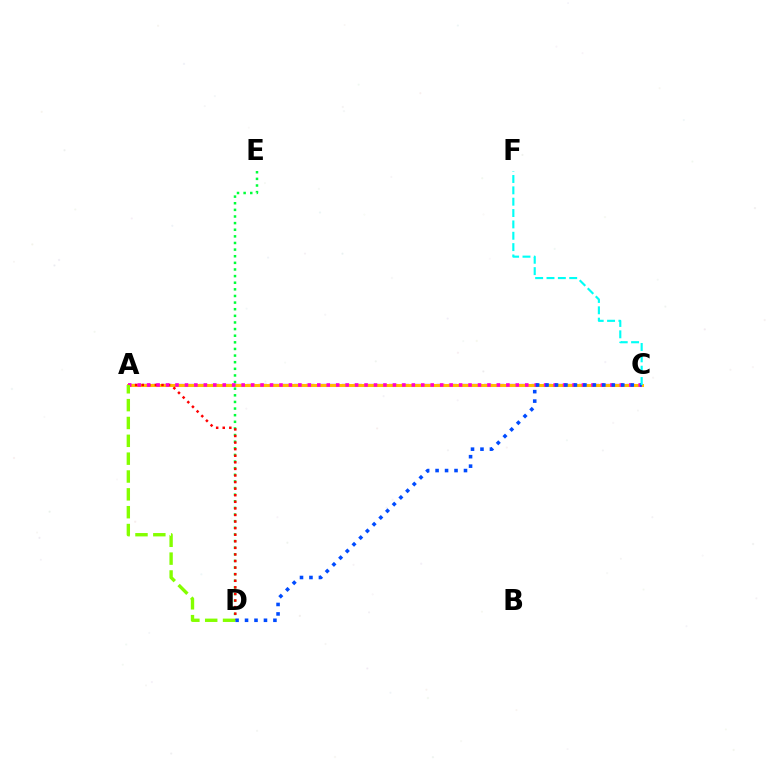{('A', 'C'): [{'color': '#7200ff', 'line_style': 'dashed', 'thickness': 1.61}, {'color': '#ffbd00', 'line_style': 'solid', 'thickness': 2.18}, {'color': '#ff00cf', 'line_style': 'dotted', 'thickness': 2.57}], ('D', 'E'): [{'color': '#00ff39', 'line_style': 'dotted', 'thickness': 1.8}], ('A', 'D'): [{'color': '#ff0000', 'line_style': 'dotted', 'thickness': 1.79}, {'color': '#84ff00', 'line_style': 'dashed', 'thickness': 2.42}], ('C', 'D'): [{'color': '#004bff', 'line_style': 'dotted', 'thickness': 2.57}], ('C', 'F'): [{'color': '#00fff6', 'line_style': 'dashed', 'thickness': 1.54}]}